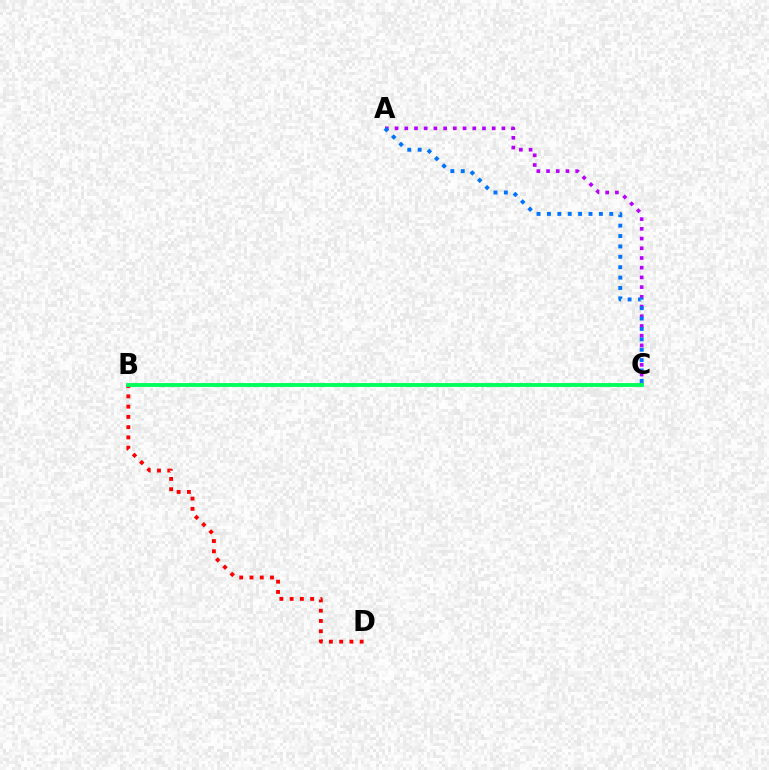{('A', 'C'): [{'color': '#b900ff', 'line_style': 'dotted', 'thickness': 2.64}, {'color': '#0074ff', 'line_style': 'dotted', 'thickness': 2.82}], ('B', 'C'): [{'color': '#d1ff00', 'line_style': 'solid', 'thickness': 1.74}, {'color': '#00ff5c', 'line_style': 'solid', 'thickness': 2.79}], ('B', 'D'): [{'color': '#ff0000', 'line_style': 'dotted', 'thickness': 2.79}]}